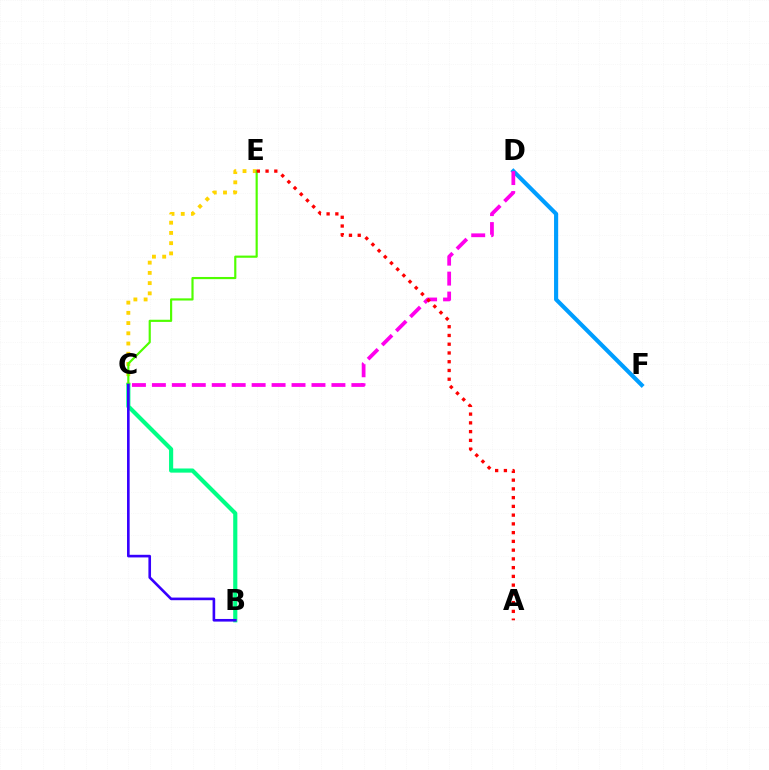{('D', 'F'): [{'color': '#009eff', 'line_style': 'solid', 'thickness': 2.98}], ('C', 'D'): [{'color': '#ff00ed', 'line_style': 'dashed', 'thickness': 2.71}], ('C', 'E'): [{'color': '#ffd500', 'line_style': 'dotted', 'thickness': 2.78}, {'color': '#4fff00', 'line_style': 'solid', 'thickness': 1.56}], ('B', 'C'): [{'color': '#00ff86', 'line_style': 'solid', 'thickness': 2.99}, {'color': '#3700ff', 'line_style': 'solid', 'thickness': 1.89}], ('A', 'E'): [{'color': '#ff0000', 'line_style': 'dotted', 'thickness': 2.38}]}